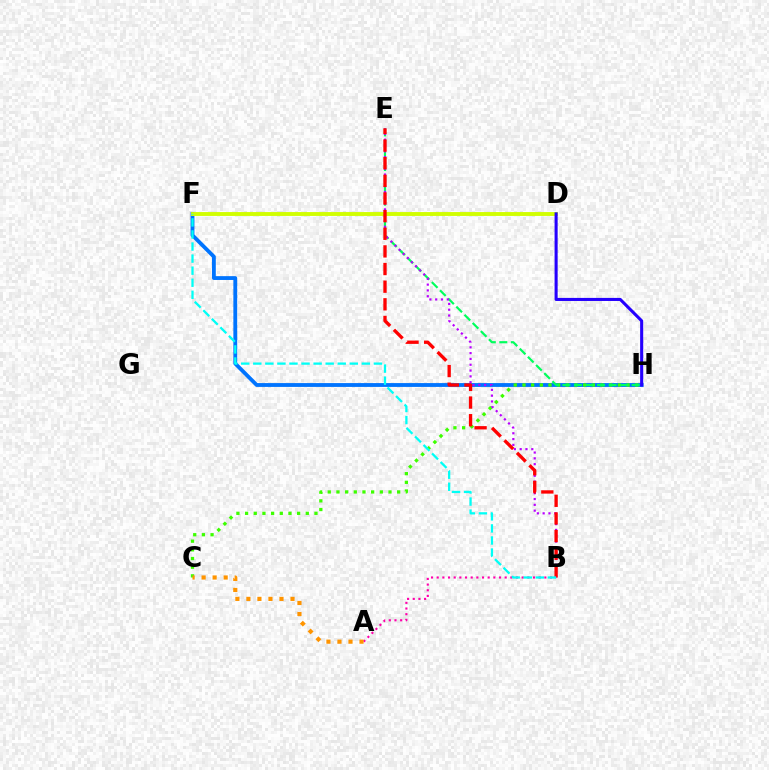{('F', 'H'): [{'color': '#0074ff', 'line_style': 'solid', 'thickness': 2.76}], ('D', 'F'): [{'color': '#d1ff00', 'line_style': 'solid', 'thickness': 2.79}], ('C', 'H'): [{'color': '#3dff00', 'line_style': 'dotted', 'thickness': 2.36}], ('E', 'H'): [{'color': '#00ff5c', 'line_style': 'dashed', 'thickness': 1.57}], ('B', 'E'): [{'color': '#b900ff', 'line_style': 'dotted', 'thickness': 1.58}, {'color': '#ff0000', 'line_style': 'dashed', 'thickness': 2.4}], ('A', 'B'): [{'color': '#ff00ac', 'line_style': 'dotted', 'thickness': 1.54}], ('A', 'C'): [{'color': '#ff9400', 'line_style': 'dotted', 'thickness': 3.0}], ('D', 'H'): [{'color': '#2500ff', 'line_style': 'solid', 'thickness': 2.21}], ('B', 'F'): [{'color': '#00fff6', 'line_style': 'dashed', 'thickness': 1.64}]}